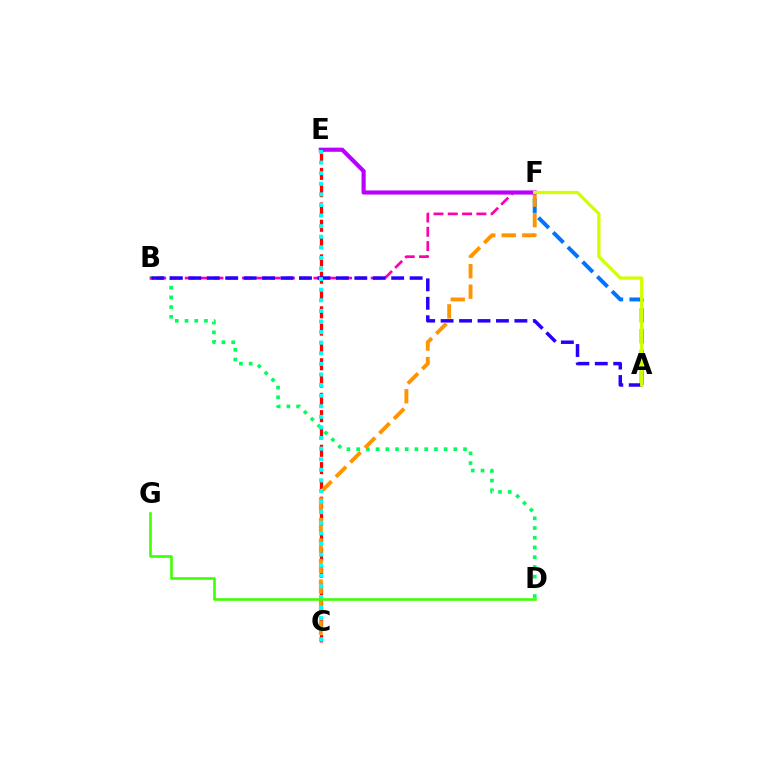{('A', 'F'): [{'color': '#0074ff', 'line_style': 'dashed', 'thickness': 2.83}, {'color': '#d1ff00', 'line_style': 'solid', 'thickness': 2.34}], ('B', 'D'): [{'color': '#00ff5c', 'line_style': 'dotted', 'thickness': 2.64}], ('C', 'E'): [{'color': '#ff0000', 'line_style': 'dashed', 'thickness': 2.35}, {'color': '#00fff6', 'line_style': 'dotted', 'thickness': 2.88}], ('B', 'F'): [{'color': '#ff00ac', 'line_style': 'dashed', 'thickness': 1.94}], ('A', 'B'): [{'color': '#2500ff', 'line_style': 'dashed', 'thickness': 2.51}], ('C', 'F'): [{'color': '#ff9400', 'line_style': 'dashed', 'thickness': 2.79}], ('E', 'F'): [{'color': '#b900ff', 'line_style': 'solid', 'thickness': 2.98}], ('D', 'G'): [{'color': '#3dff00', 'line_style': 'solid', 'thickness': 1.86}]}